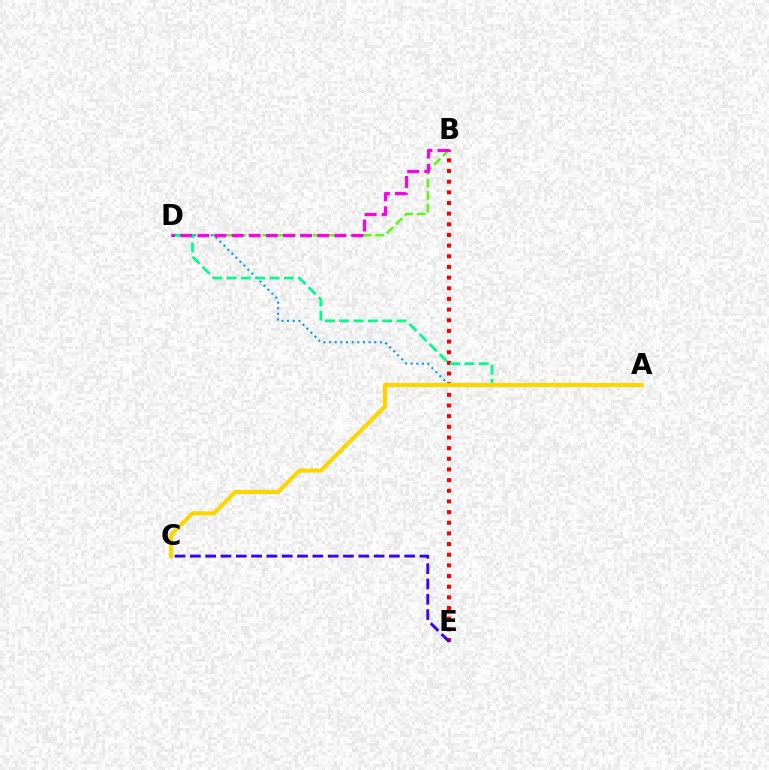{('B', 'D'): [{'color': '#4fff00', 'line_style': 'dashed', 'thickness': 1.71}, {'color': '#ff00ed', 'line_style': 'dashed', 'thickness': 2.32}], ('A', 'D'): [{'color': '#009eff', 'line_style': 'dotted', 'thickness': 1.54}, {'color': '#00ff86', 'line_style': 'dashed', 'thickness': 1.94}], ('B', 'E'): [{'color': '#ff0000', 'line_style': 'dotted', 'thickness': 2.9}], ('C', 'E'): [{'color': '#3700ff', 'line_style': 'dashed', 'thickness': 2.08}], ('A', 'C'): [{'color': '#ffd500', 'line_style': 'solid', 'thickness': 2.94}]}